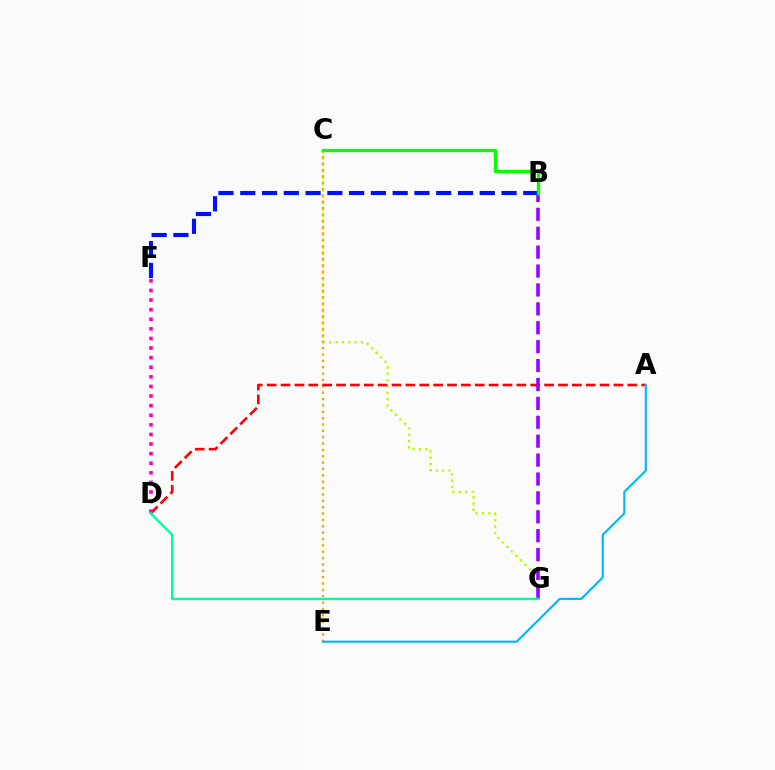{('C', 'G'): [{'color': '#b3ff00', 'line_style': 'dotted', 'thickness': 1.73}], ('C', 'E'): [{'color': '#ffa500', 'line_style': 'dotted', 'thickness': 1.73}], ('A', 'D'): [{'color': '#ff0000', 'line_style': 'dashed', 'thickness': 1.88}], ('B', 'G'): [{'color': '#9b00ff', 'line_style': 'dashed', 'thickness': 2.57}], ('A', 'E'): [{'color': '#00b5ff', 'line_style': 'solid', 'thickness': 1.51}], ('D', 'F'): [{'color': '#ff00bd', 'line_style': 'dotted', 'thickness': 2.61}], ('B', 'F'): [{'color': '#0010ff', 'line_style': 'dashed', 'thickness': 2.96}], ('D', 'G'): [{'color': '#00ff9d', 'line_style': 'solid', 'thickness': 1.73}], ('B', 'C'): [{'color': '#08ff00', 'line_style': 'solid', 'thickness': 2.37}]}